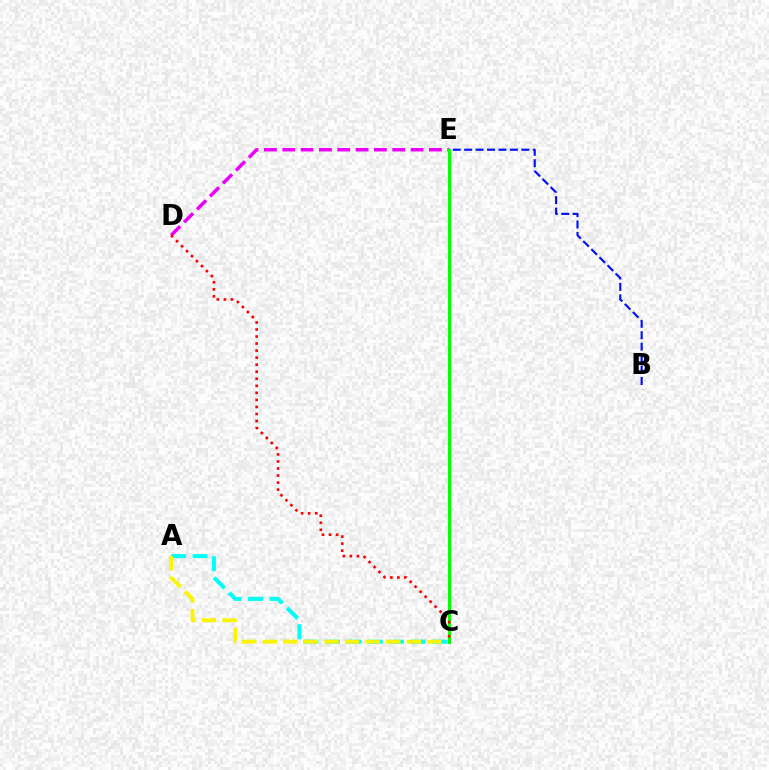{('D', 'E'): [{'color': '#ee00ff', 'line_style': 'dashed', 'thickness': 2.49}], ('A', 'C'): [{'color': '#00fff6', 'line_style': 'dashed', 'thickness': 2.91}, {'color': '#fcf500', 'line_style': 'dashed', 'thickness': 2.79}], ('B', 'E'): [{'color': '#0010ff', 'line_style': 'dashed', 'thickness': 1.55}], ('C', 'E'): [{'color': '#08ff00', 'line_style': 'solid', 'thickness': 2.18}], ('C', 'D'): [{'color': '#ff0000', 'line_style': 'dotted', 'thickness': 1.91}]}